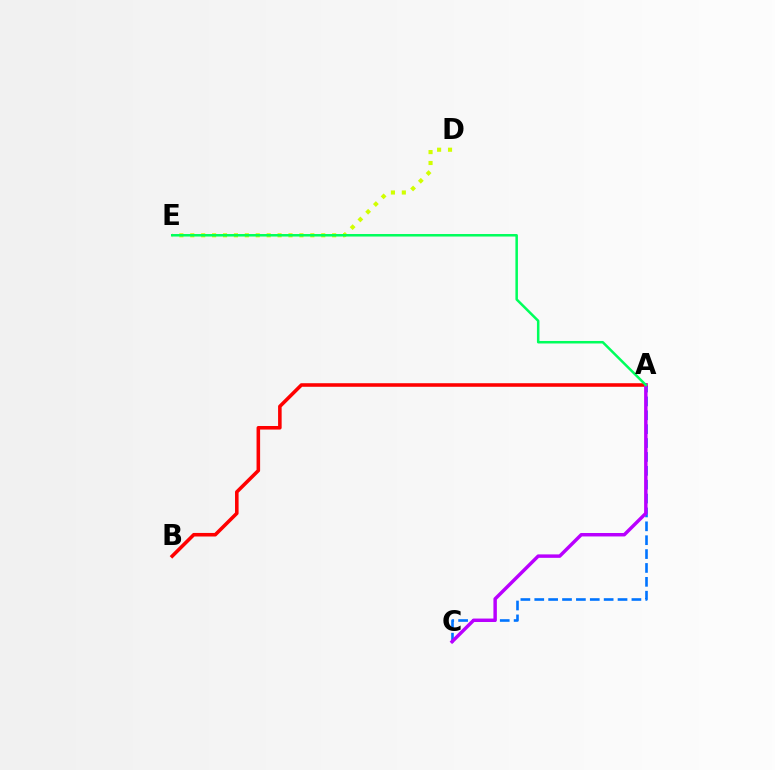{('A', 'C'): [{'color': '#0074ff', 'line_style': 'dashed', 'thickness': 1.89}, {'color': '#b900ff', 'line_style': 'solid', 'thickness': 2.48}], ('A', 'B'): [{'color': '#ff0000', 'line_style': 'solid', 'thickness': 2.57}], ('D', 'E'): [{'color': '#d1ff00', 'line_style': 'dotted', 'thickness': 2.97}], ('A', 'E'): [{'color': '#00ff5c', 'line_style': 'solid', 'thickness': 1.81}]}